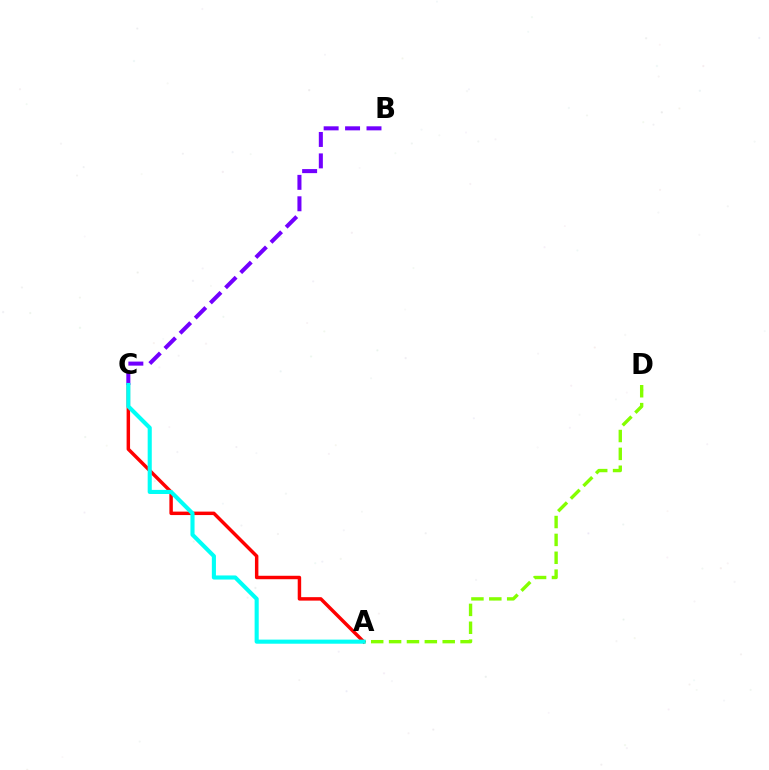{('A', 'D'): [{'color': '#84ff00', 'line_style': 'dashed', 'thickness': 2.43}], ('A', 'C'): [{'color': '#ff0000', 'line_style': 'solid', 'thickness': 2.49}, {'color': '#00fff6', 'line_style': 'solid', 'thickness': 2.95}], ('B', 'C'): [{'color': '#7200ff', 'line_style': 'dashed', 'thickness': 2.91}]}